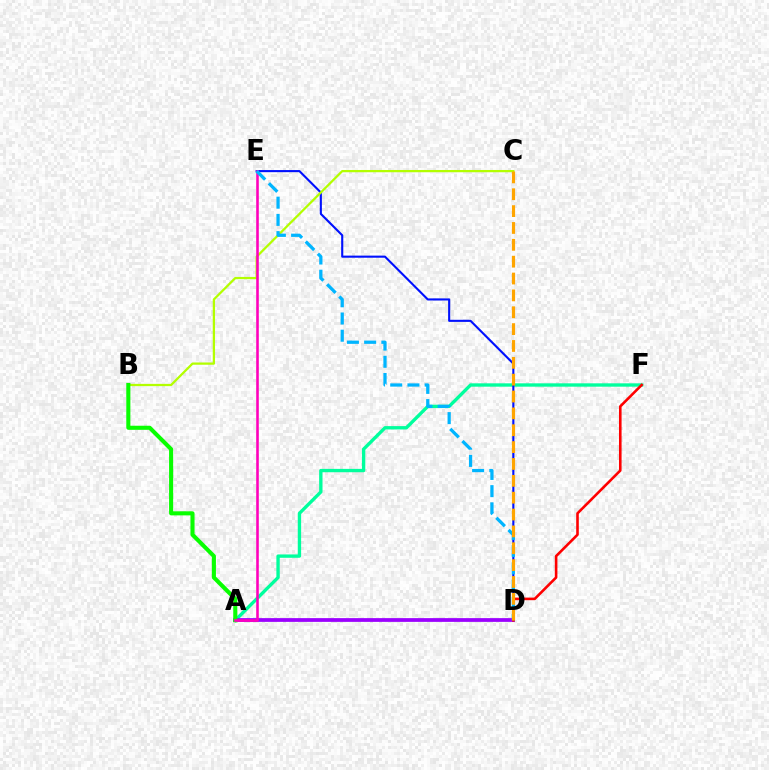{('A', 'F'): [{'color': '#00ff9d', 'line_style': 'solid', 'thickness': 2.41}], ('D', 'E'): [{'color': '#0010ff', 'line_style': 'solid', 'thickness': 1.52}, {'color': '#00b5ff', 'line_style': 'dashed', 'thickness': 2.34}], ('B', 'C'): [{'color': '#b3ff00', 'line_style': 'solid', 'thickness': 1.63}], ('A', 'D'): [{'color': '#9b00ff', 'line_style': 'solid', 'thickness': 2.7}], ('D', 'F'): [{'color': '#ff0000', 'line_style': 'solid', 'thickness': 1.87}], ('A', 'B'): [{'color': '#08ff00', 'line_style': 'solid', 'thickness': 2.94}], ('A', 'E'): [{'color': '#ff00bd', 'line_style': 'solid', 'thickness': 1.86}], ('C', 'D'): [{'color': '#ffa500', 'line_style': 'dashed', 'thickness': 2.29}]}